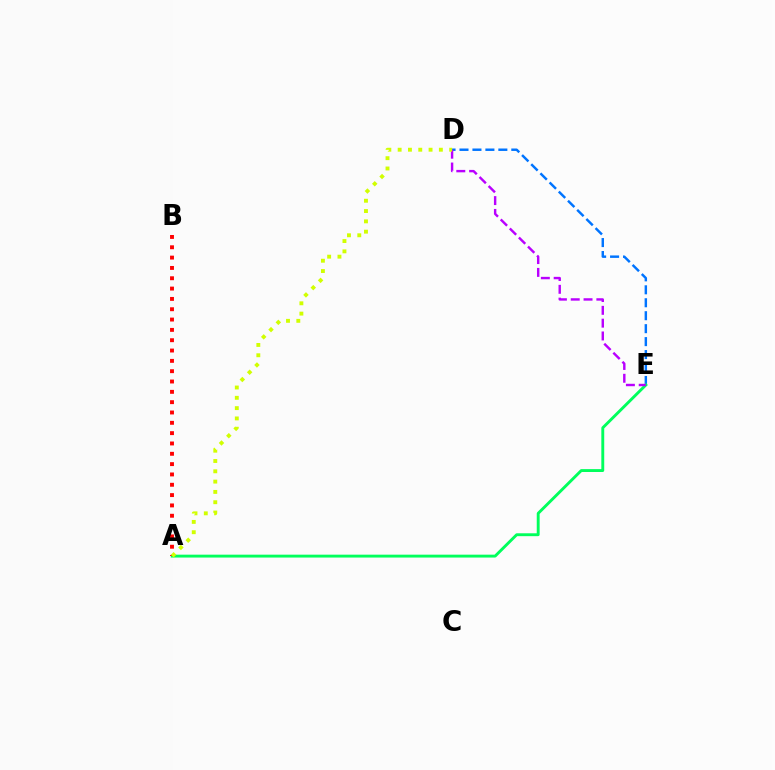{('D', 'E'): [{'color': '#0074ff', 'line_style': 'dashed', 'thickness': 1.76}, {'color': '#b900ff', 'line_style': 'dashed', 'thickness': 1.74}], ('A', 'E'): [{'color': '#00ff5c', 'line_style': 'solid', 'thickness': 2.08}], ('A', 'B'): [{'color': '#ff0000', 'line_style': 'dotted', 'thickness': 2.81}], ('A', 'D'): [{'color': '#d1ff00', 'line_style': 'dotted', 'thickness': 2.8}]}